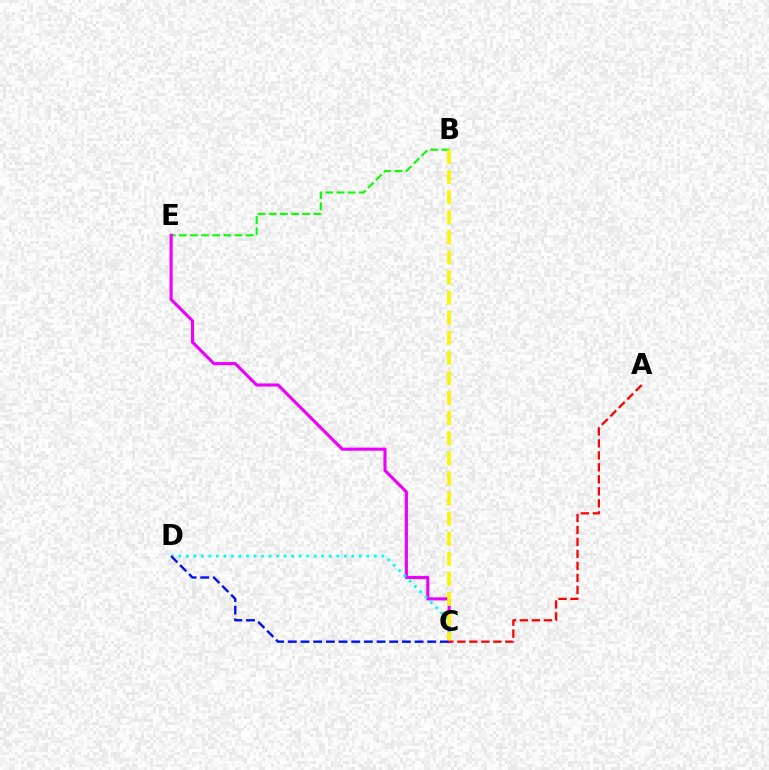{('B', 'E'): [{'color': '#08ff00', 'line_style': 'dashed', 'thickness': 1.51}], ('C', 'E'): [{'color': '#ee00ff', 'line_style': 'solid', 'thickness': 2.24}], ('C', 'D'): [{'color': '#00fff6', 'line_style': 'dotted', 'thickness': 2.04}, {'color': '#0010ff', 'line_style': 'dashed', 'thickness': 1.72}], ('B', 'C'): [{'color': '#fcf500', 'line_style': 'dashed', 'thickness': 2.73}], ('A', 'C'): [{'color': '#ff0000', 'line_style': 'dashed', 'thickness': 1.63}]}